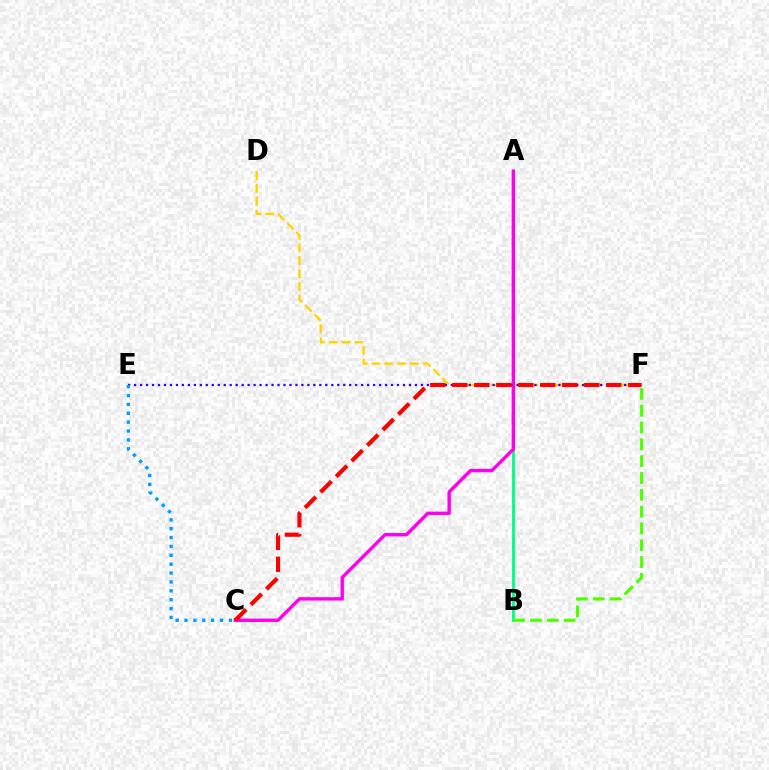{('A', 'B'): [{'color': '#00ff86', 'line_style': 'solid', 'thickness': 2.07}], ('A', 'C'): [{'color': '#ff00ed', 'line_style': 'solid', 'thickness': 2.44}], ('D', 'F'): [{'color': '#ffd500', 'line_style': 'dashed', 'thickness': 1.74}], ('E', 'F'): [{'color': '#3700ff', 'line_style': 'dotted', 'thickness': 1.62}], ('B', 'F'): [{'color': '#4fff00', 'line_style': 'dashed', 'thickness': 2.28}], ('C', 'E'): [{'color': '#009eff', 'line_style': 'dotted', 'thickness': 2.41}], ('C', 'F'): [{'color': '#ff0000', 'line_style': 'dashed', 'thickness': 2.99}]}